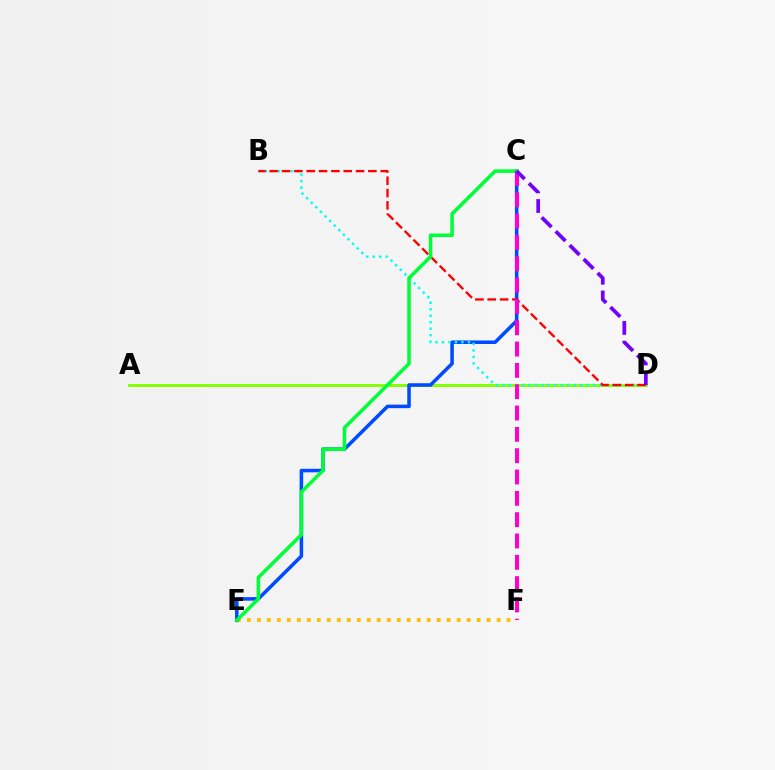{('A', 'D'): [{'color': '#84ff00', 'line_style': 'solid', 'thickness': 2.1}], ('E', 'F'): [{'color': '#ffbd00', 'line_style': 'dotted', 'thickness': 2.71}], ('C', 'E'): [{'color': '#004bff', 'line_style': 'solid', 'thickness': 2.55}, {'color': '#00ff39', 'line_style': 'solid', 'thickness': 2.56}], ('B', 'D'): [{'color': '#00fff6', 'line_style': 'dotted', 'thickness': 1.76}, {'color': '#ff0000', 'line_style': 'dashed', 'thickness': 1.68}], ('C', 'F'): [{'color': '#ff00cf', 'line_style': 'dashed', 'thickness': 2.9}], ('C', 'D'): [{'color': '#7200ff', 'line_style': 'dashed', 'thickness': 2.68}]}